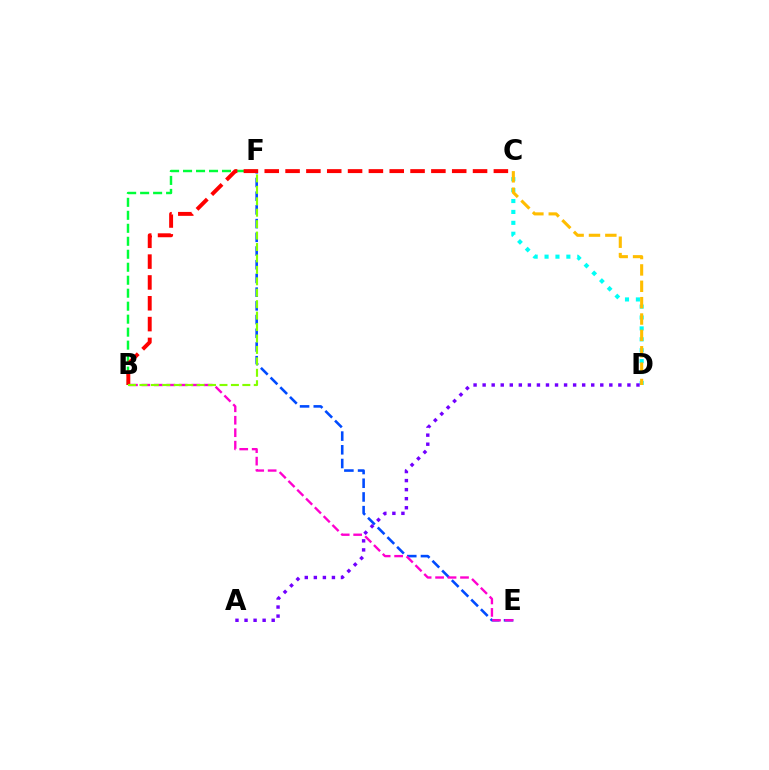{('B', 'F'): [{'color': '#00ff39', 'line_style': 'dashed', 'thickness': 1.76}, {'color': '#84ff00', 'line_style': 'dashed', 'thickness': 1.55}], ('C', 'D'): [{'color': '#00fff6', 'line_style': 'dotted', 'thickness': 2.96}, {'color': '#ffbd00', 'line_style': 'dashed', 'thickness': 2.22}], ('E', 'F'): [{'color': '#004bff', 'line_style': 'dashed', 'thickness': 1.86}], ('B', 'C'): [{'color': '#ff0000', 'line_style': 'dashed', 'thickness': 2.83}], ('A', 'D'): [{'color': '#7200ff', 'line_style': 'dotted', 'thickness': 2.46}], ('B', 'E'): [{'color': '#ff00cf', 'line_style': 'dashed', 'thickness': 1.69}]}